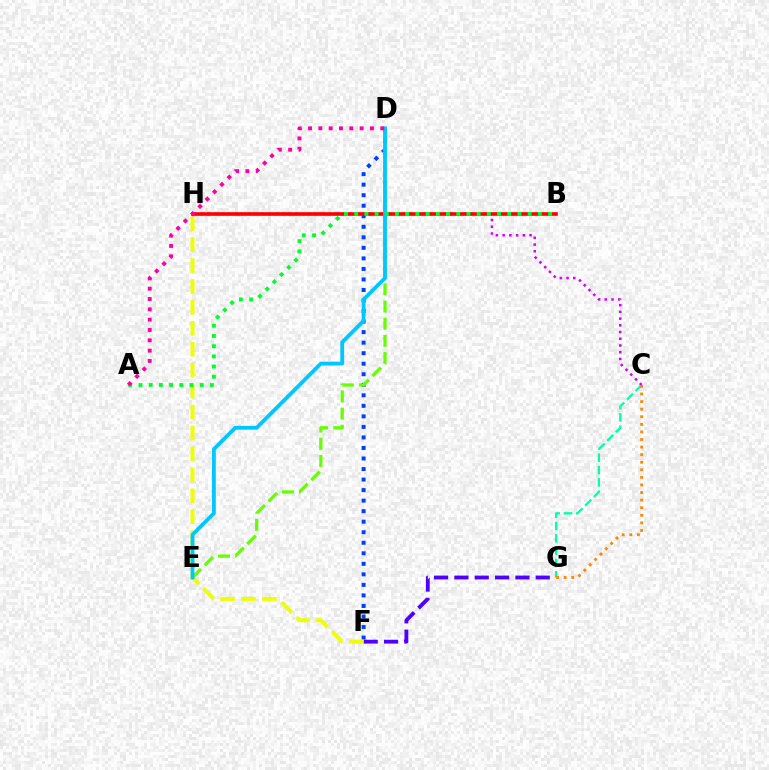{('C', 'G'): [{'color': '#00ffaf', 'line_style': 'dashed', 'thickness': 1.67}, {'color': '#ff8800', 'line_style': 'dotted', 'thickness': 2.06}], ('D', 'F'): [{'color': '#003fff', 'line_style': 'dotted', 'thickness': 2.86}], ('F', 'G'): [{'color': '#4f00ff', 'line_style': 'dashed', 'thickness': 2.76}], ('F', 'H'): [{'color': '#eeff00', 'line_style': 'dashed', 'thickness': 2.84}], ('C', 'H'): [{'color': '#d600ff', 'line_style': 'dotted', 'thickness': 1.83}], ('D', 'E'): [{'color': '#66ff00', 'line_style': 'dashed', 'thickness': 2.33}, {'color': '#00c7ff', 'line_style': 'solid', 'thickness': 2.74}], ('B', 'H'): [{'color': '#ff0000', 'line_style': 'solid', 'thickness': 2.62}], ('A', 'B'): [{'color': '#00ff27', 'line_style': 'dotted', 'thickness': 2.77}], ('A', 'D'): [{'color': '#ff00a0', 'line_style': 'dotted', 'thickness': 2.8}]}